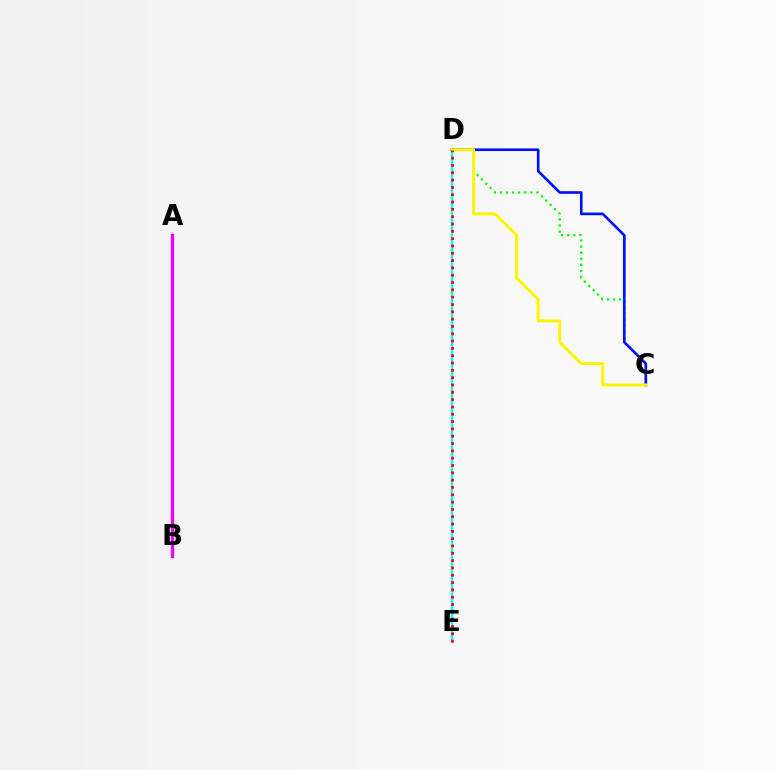{('C', 'D'): [{'color': '#08ff00', 'line_style': 'dotted', 'thickness': 1.66}, {'color': '#0010ff', 'line_style': 'solid', 'thickness': 1.91}, {'color': '#fcf500', 'line_style': 'solid', 'thickness': 2.14}], ('A', 'B'): [{'color': '#ee00ff', 'line_style': 'solid', 'thickness': 2.38}], ('D', 'E'): [{'color': '#00fff6', 'line_style': 'solid', 'thickness': 1.69}, {'color': '#ff0000', 'line_style': 'dotted', 'thickness': 1.99}]}